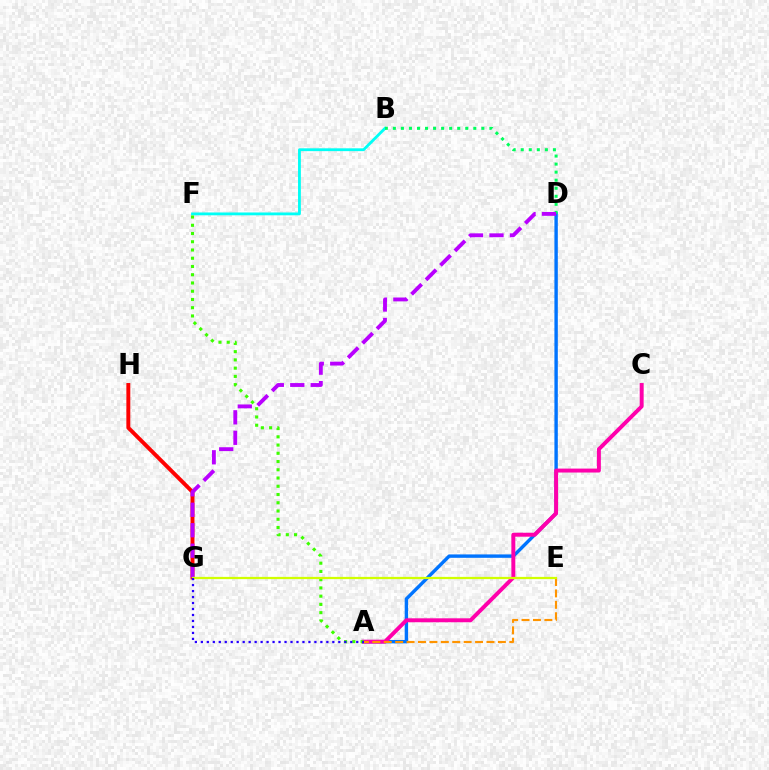{('A', 'D'): [{'color': '#0074ff', 'line_style': 'solid', 'thickness': 2.45}], ('A', 'C'): [{'color': '#ff00ac', 'line_style': 'solid', 'thickness': 2.84}], ('B', 'F'): [{'color': '#00fff6', 'line_style': 'solid', 'thickness': 2.03}], ('A', 'F'): [{'color': '#3dff00', 'line_style': 'dotted', 'thickness': 2.24}], ('A', 'E'): [{'color': '#ff9400', 'line_style': 'dashed', 'thickness': 1.55}], ('B', 'D'): [{'color': '#00ff5c', 'line_style': 'dotted', 'thickness': 2.19}], ('G', 'H'): [{'color': '#ff0000', 'line_style': 'solid', 'thickness': 2.83}], ('D', 'G'): [{'color': '#b900ff', 'line_style': 'dashed', 'thickness': 2.78}], ('E', 'G'): [{'color': '#d1ff00', 'line_style': 'solid', 'thickness': 1.61}], ('A', 'G'): [{'color': '#2500ff', 'line_style': 'dotted', 'thickness': 1.62}]}